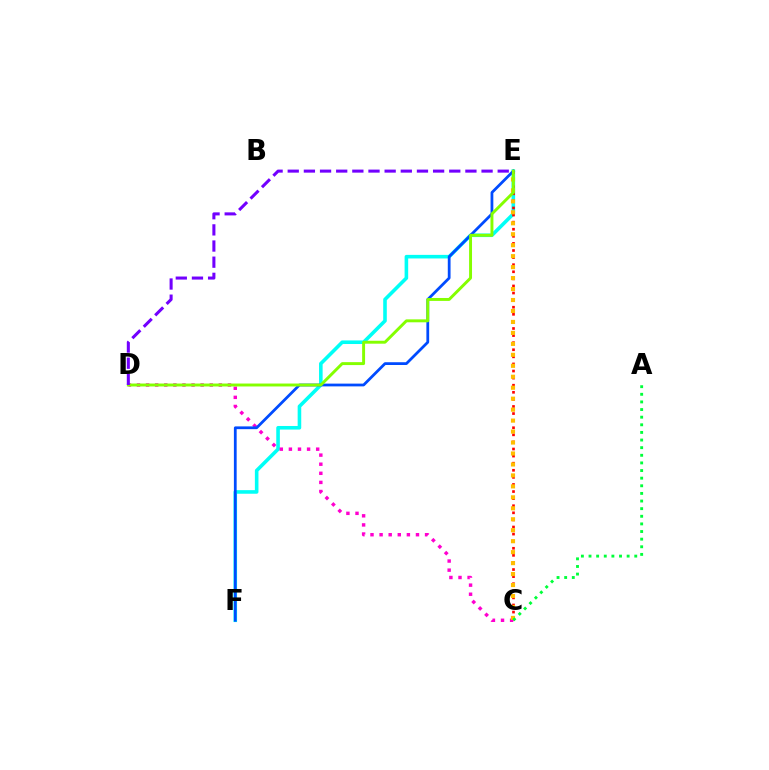{('E', 'F'): [{'color': '#00fff6', 'line_style': 'solid', 'thickness': 2.58}, {'color': '#004bff', 'line_style': 'solid', 'thickness': 1.99}], ('C', 'E'): [{'color': '#ff0000', 'line_style': 'dotted', 'thickness': 1.93}, {'color': '#ffbd00', 'line_style': 'dotted', 'thickness': 2.98}], ('C', 'D'): [{'color': '#ff00cf', 'line_style': 'dotted', 'thickness': 2.47}], ('D', 'E'): [{'color': '#84ff00', 'line_style': 'solid', 'thickness': 2.11}, {'color': '#7200ff', 'line_style': 'dashed', 'thickness': 2.19}], ('A', 'C'): [{'color': '#00ff39', 'line_style': 'dotted', 'thickness': 2.07}]}